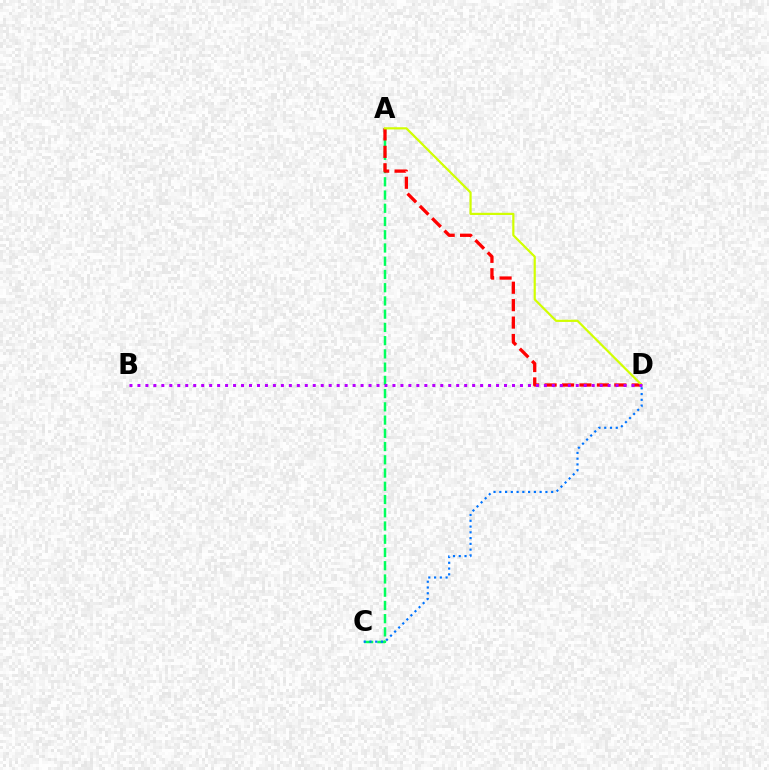{('A', 'C'): [{'color': '#00ff5c', 'line_style': 'dashed', 'thickness': 1.8}], ('A', 'D'): [{'color': '#ff0000', 'line_style': 'dashed', 'thickness': 2.37}, {'color': '#d1ff00', 'line_style': 'solid', 'thickness': 1.58}], ('B', 'D'): [{'color': '#b900ff', 'line_style': 'dotted', 'thickness': 2.17}], ('C', 'D'): [{'color': '#0074ff', 'line_style': 'dotted', 'thickness': 1.57}]}